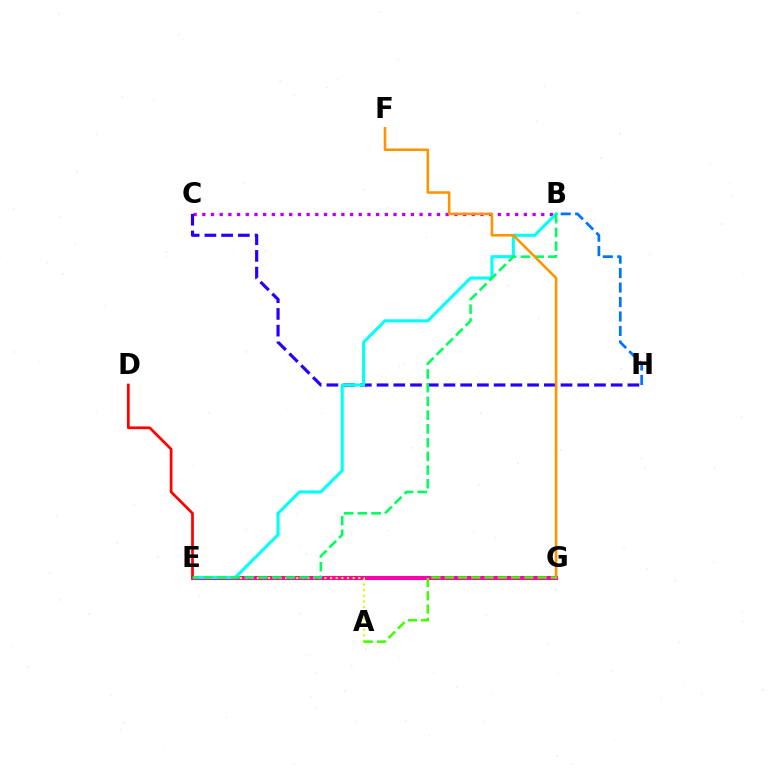{('B', 'C'): [{'color': '#b900ff', 'line_style': 'dotted', 'thickness': 2.36}], ('C', 'H'): [{'color': '#2500ff', 'line_style': 'dashed', 'thickness': 2.27}], ('E', 'G'): [{'color': '#ff00ac', 'line_style': 'solid', 'thickness': 2.97}], ('A', 'E'): [{'color': '#d1ff00', 'line_style': 'dotted', 'thickness': 1.53}], ('B', 'E'): [{'color': '#00fff6', 'line_style': 'solid', 'thickness': 2.2}, {'color': '#00ff5c', 'line_style': 'dashed', 'thickness': 1.87}], ('B', 'H'): [{'color': '#0074ff', 'line_style': 'dashed', 'thickness': 1.97}], ('D', 'E'): [{'color': '#ff0000', 'line_style': 'solid', 'thickness': 1.96}], ('F', 'G'): [{'color': '#ff9400', 'line_style': 'solid', 'thickness': 1.85}], ('A', 'G'): [{'color': '#3dff00', 'line_style': 'dashed', 'thickness': 1.8}]}